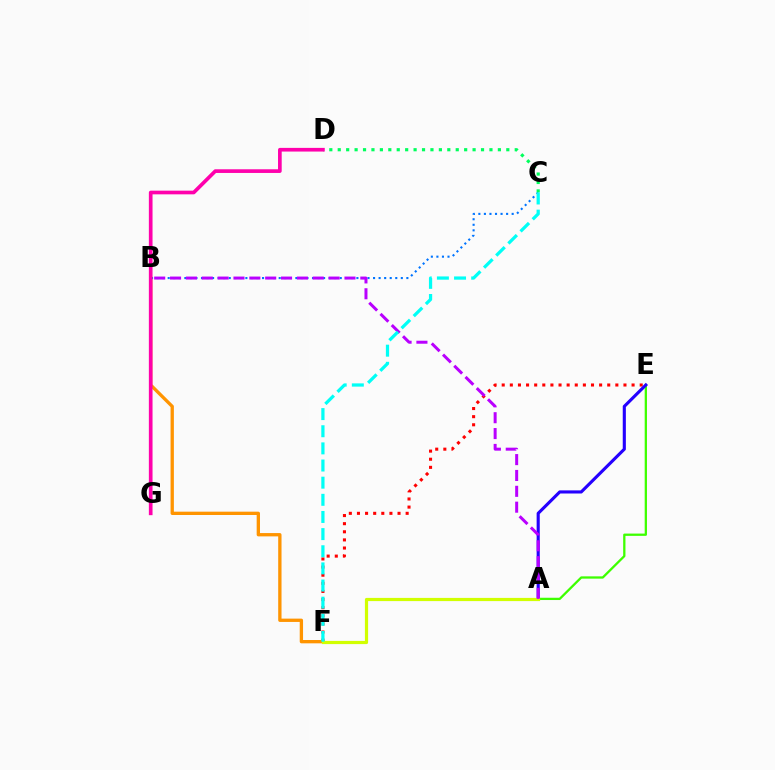{('E', 'F'): [{'color': '#ff0000', 'line_style': 'dotted', 'thickness': 2.21}], ('A', 'E'): [{'color': '#3dff00', 'line_style': 'solid', 'thickness': 1.65}, {'color': '#2500ff', 'line_style': 'solid', 'thickness': 2.24}], ('B', 'F'): [{'color': '#ff9400', 'line_style': 'solid', 'thickness': 2.39}], ('B', 'C'): [{'color': '#0074ff', 'line_style': 'dotted', 'thickness': 1.51}], ('A', 'F'): [{'color': '#d1ff00', 'line_style': 'solid', 'thickness': 2.3}], ('C', 'D'): [{'color': '#00ff5c', 'line_style': 'dotted', 'thickness': 2.29}], ('D', 'G'): [{'color': '#ff00ac', 'line_style': 'solid', 'thickness': 2.65}], ('A', 'B'): [{'color': '#b900ff', 'line_style': 'dashed', 'thickness': 2.15}], ('C', 'F'): [{'color': '#00fff6', 'line_style': 'dashed', 'thickness': 2.33}]}